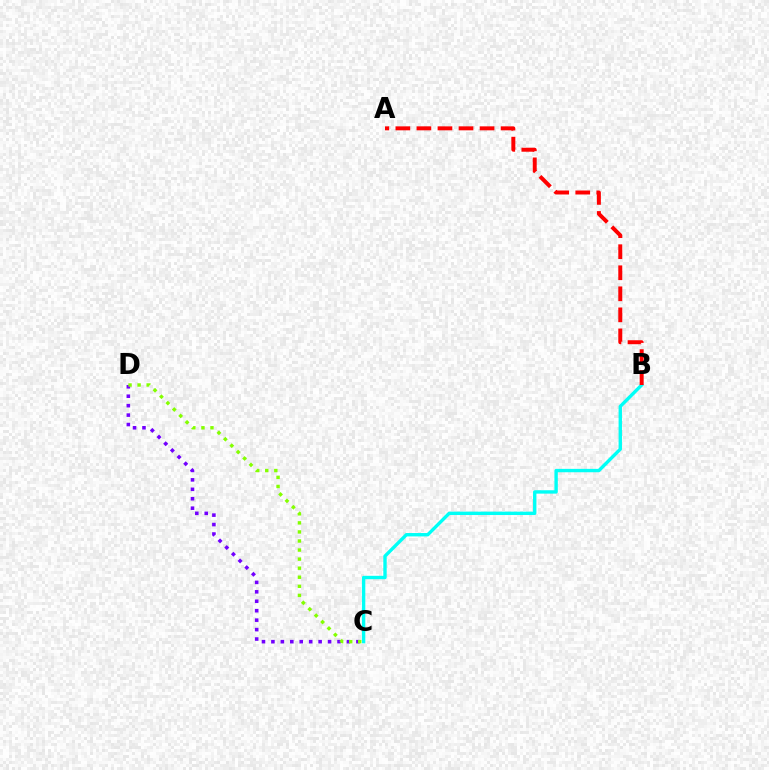{('B', 'C'): [{'color': '#00fff6', 'line_style': 'solid', 'thickness': 2.43}], ('C', 'D'): [{'color': '#7200ff', 'line_style': 'dotted', 'thickness': 2.57}, {'color': '#84ff00', 'line_style': 'dotted', 'thickness': 2.46}], ('A', 'B'): [{'color': '#ff0000', 'line_style': 'dashed', 'thickness': 2.86}]}